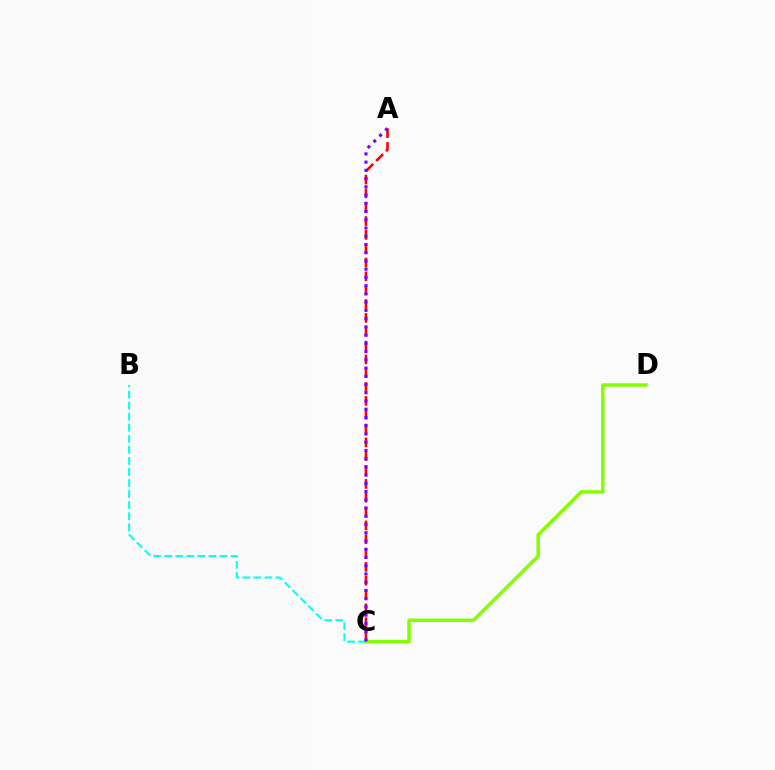{('C', 'D'): [{'color': '#84ff00', 'line_style': 'solid', 'thickness': 2.52}], ('A', 'C'): [{'color': '#ff0000', 'line_style': 'dashed', 'thickness': 1.88}, {'color': '#7200ff', 'line_style': 'dotted', 'thickness': 2.24}], ('B', 'C'): [{'color': '#00fff6', 'line_style': 'dashed', 'thickness': 1.5}]}